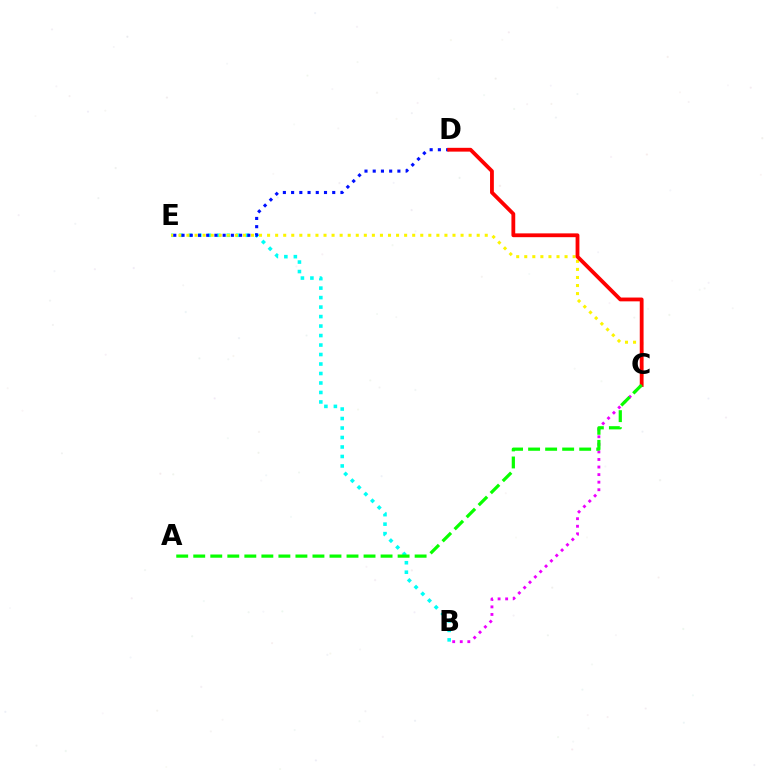{('B', 'E'): [{'color': '#00fff6', 'line_style': 'dotted', 'thickness': 2.58}], ('B', 'C'): [{'color': '#ee00ff', 'line_style': 'dotted', 'thickness': 2.06}], ('C', 'E'): [{'color': '#fcf500', 'line_style': 'dotted', 'thickness': 2.19}], ('D', 'E'): [{'color': '#0010ff', 'line_style': 'dotted', 'thickness': 2.23}], ('C', 'D'): [{'color': '#ff0000', 'line_style': 'solid', 'thickness': 2.74}], ('A', 'C'): [{'color': '#08ff00', 'line_style': 'dashed', 'thickness': 2.31}]}